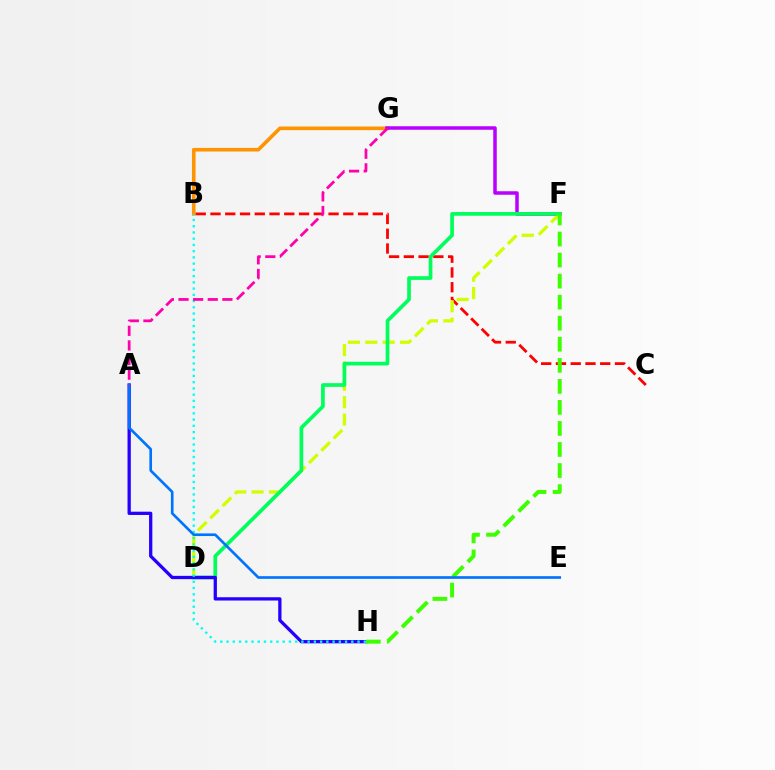{('B', 'G'): [{'color': '#ff9400', 'line_style': 'solid', 'thickness': 2.6}], ('F', 'G'): [{'color': '#b900ff', 'line_style': 'solid', 'thickness': 2.52}], ('B', 'C'): [{'color': '#ff0000', 'line_style': 'dashed', 'thickness': 2.0}], ('D', 'F'): [{'color': '#d1ff00', 'line_style': 'dashed', 'thickness': 2.36}, {'color': '#00ff5c', 'line_style': 'solid', 'thickness': 2.66}], ('A', 'H'): [{'color': '#2500ff', 'line_style': 'solid', 'thickness': 2.36}], ('B', 'H'): [{'color': '#00fff6', 'line_style': 'dotted', 'thickness': 1.69}], ('F', 'H'): [{'color': '#3dff00', 'line_style': 'dashed', 'thickness': 2.86}], ('A', 'E'): [{'color': '#0074ff', 'line_style': 'solid', 'thickness': 1.91}], ('A', 'G'): [{'color': '#ff00ac', 'line_style': 'dashed', 'thickness': 1.99}]}